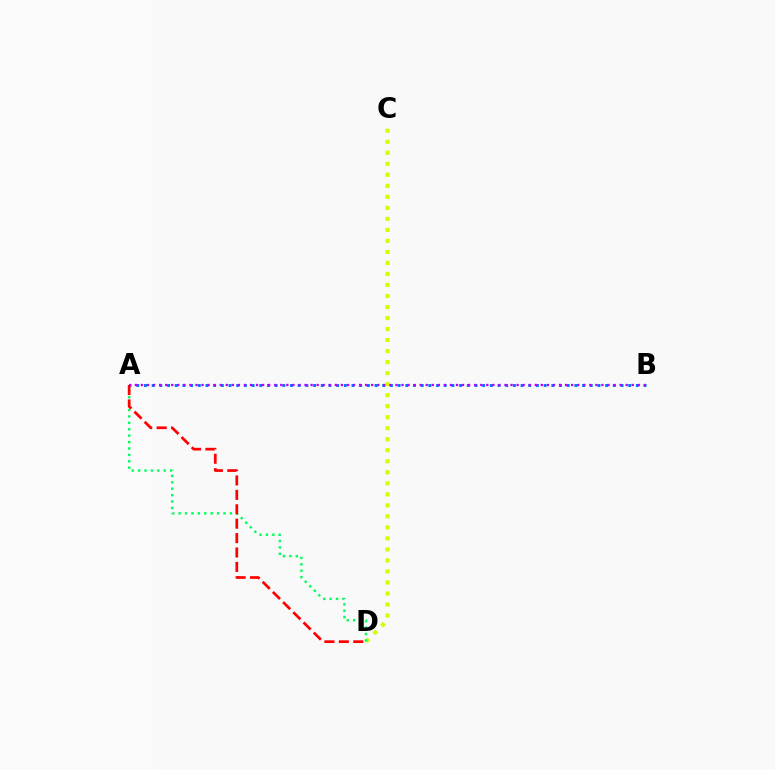{('A', 'B'): [{'color': '#0074ff', 'line_style': 'dotted', 'thickness': 2.09}, {'color': '#b900ff', 'line_style': 'dotted', 'thickness': 1.65}], ('C', 'D'): [{'color': '#d1ff00', 'line_style': 'dotted', 'thickness': 2.99}], ('A', 'D'): [{'color': '#00ff5c', 'line_style': 'dotted', 'thickness': 1.74}, {'color': '#ff0000', 'line_style': 'dashed', 'thickness': 1.96}]}